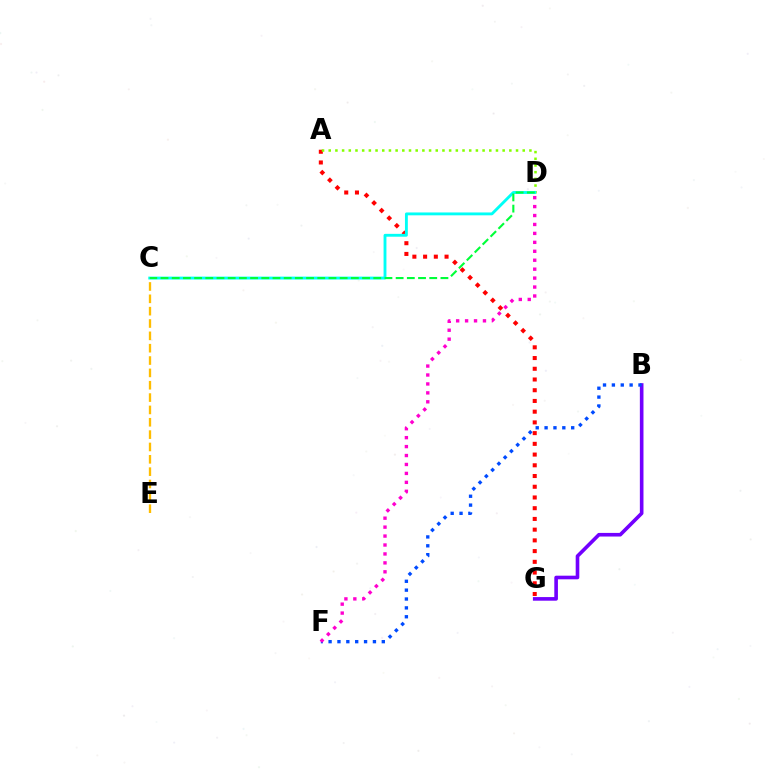{('B', 'G'): [{'color': '#7200ff', 'line_style': 'solid', 'thickness': 2.61}], ('B', 'F'): [{'color': '#004bff', 'line_style': 'dotted', 'thickness': 2.41}], ('A', 'G'): [{'color': '#ff0000', 'line_style': 'dotted', 'thickness': 2.91}], ('D', 'F'): [{'color': '#ff00cf', 'line_style': 'dotted', 'thickness': 2.43}], ('C', 'E'): [{'color': '#ffbd00', 'line_style': 'dashed', 'thickness': 1.68}], ('A', 'D'): [{'color': '#84ff00', 'line_style': 'dotted', 'thickness': 1.82}], ('C', 'D'): [{'color': '#00fff6', 'line_style': 'solid', 'thickness': 2.06}, {'color': '#00ff39', 'line_style': 'dashed', 'thickness': 1.52}]}